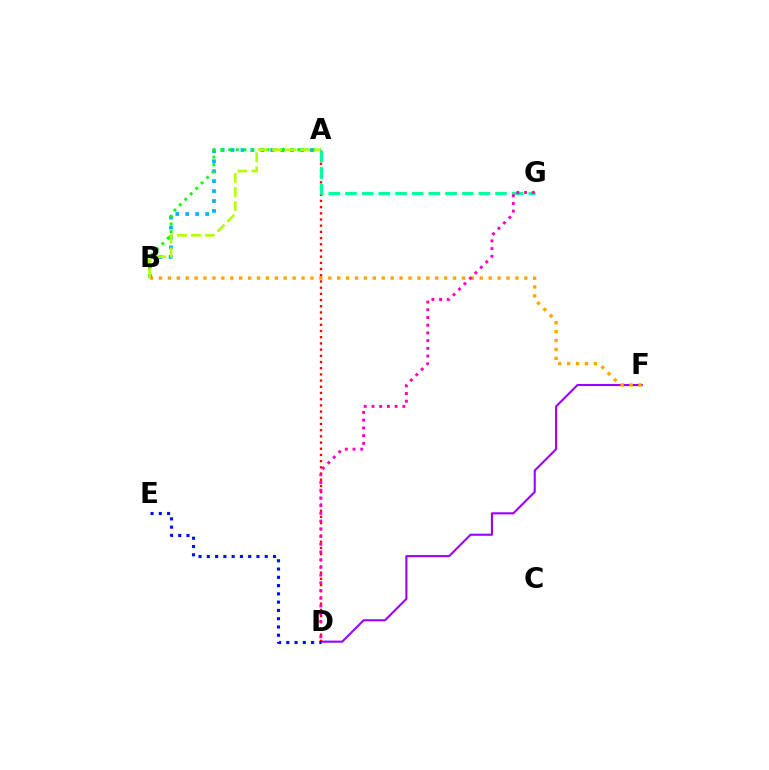{('D', 'F'): [{'color': '#9b00ff', 'line_style': 'solid', 'thickness': 1.52}], ('B', 'F'): [{'color': '#ffa500', 'line_style': 'dotted', 'thickness': 2.42}], ('A', 'B'): [{'color': '#00b5ff', 'line_style': 'dotted', 'thickness': 2.7}, {'color': '#08ff00', 'line_style': 'dotted', 'thickness': 2.09}, {'color': '#b3ff00', 'line_style': 'dashed', 'thickness': 1.9}], ('A', 'D'): [{'color': '#ff0000', 'line_style': 'dotted', 'thickness': 1.68}], ('D', 'E'): [{'color': '#0010ff', 'line_style': 'dotted', 'thickness': 2.25}], ('A', 'G'): [{'color': '#00ff9d', 'line_style': 'dashed', 'thickness': 2.26}], ('D', 'G'): [{'color': '#ff00bd', 'line_style': 'dotted', 'thickness': 2.1}]}